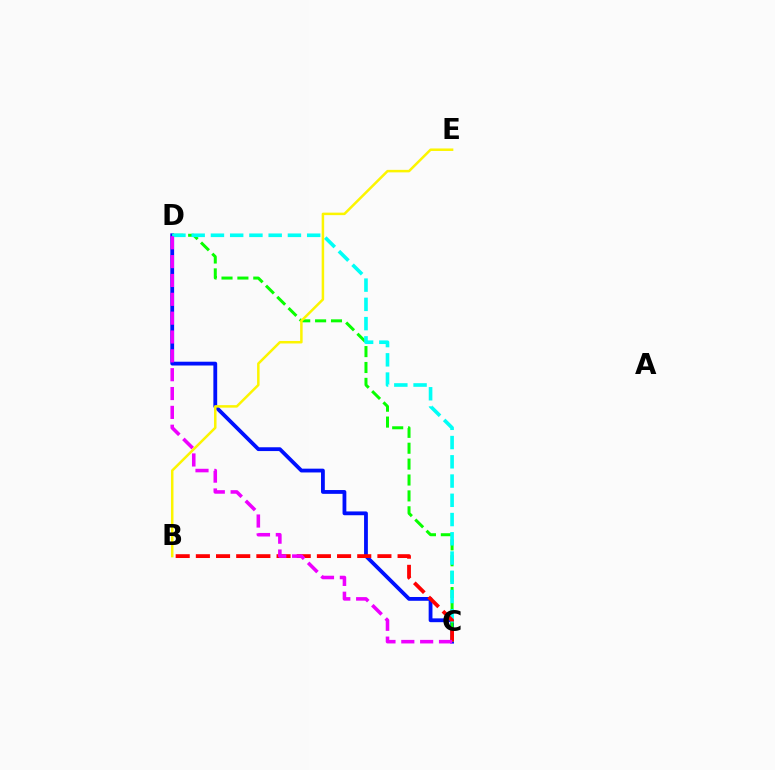{('C', 'D'): [{'color': '#0010ff', 'line_style': 'solid', 'thickness': 2.74}, {'color': '#08ff00', 'line_style': 'dashed', 'thickness': 2.16}, {'color': '#00fff6', 'line_style': 'dashed', 'thickness': 2.61}, {'color': '#ee00ff', 'line_style': 'dashed', 'thickness': 2.56}], ('B', 'C'): [{'color': '#ff0000', 'line_style': 'dashed', 'thickness': 2.74}], ('B', 'E'): [{'color': '#fcf500', 'line_style': 'solid', 'thickness': 1.8}]}